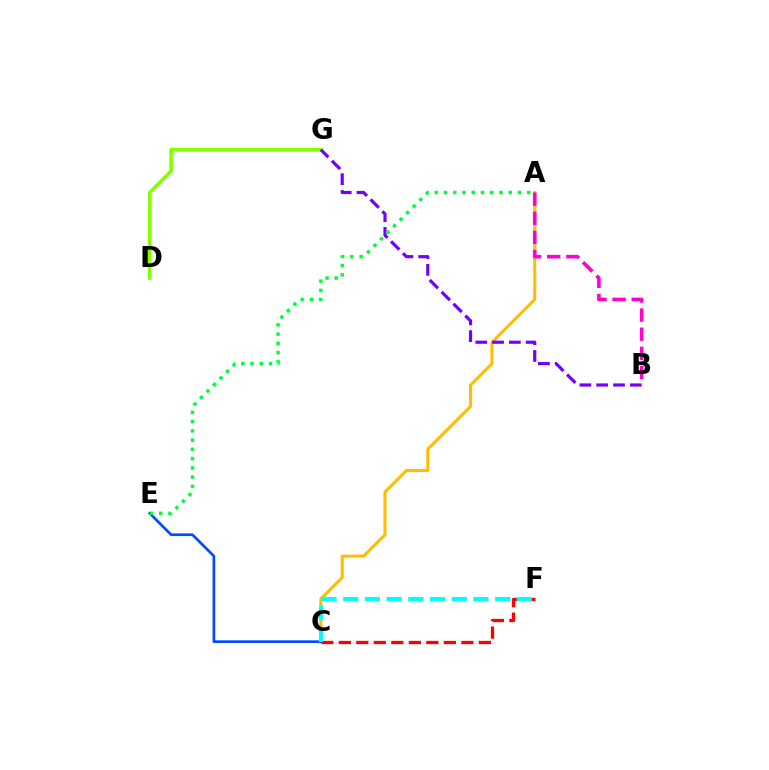{('A', 'C'): [{'color': '#ffbd00', 'line_style': 'solid', 'thickness': 2.19}], ('C', 'F'): [{'color': '#ff0000', 'line_style': 'dashed', 'thickness': 2.38}, {'color': '#00fff6', 'line_style': 'dashed', 'thickness': 2.95}], ('D', 'G'): [{'color': '#84ff00', 'line_style': 'solid', 'thickness': 2.6}], ('C', 'E'): [{'color': '#004bff', 'line_style': 'solid', 'thickness': 1.94}], ('B', 'G'): [{'color': '#7200ff', 'line_style': 'dashed', 'thickness': 2.28}], ('A', 'B'): [{'color': '#ff00cf', 'line_style': 'dashed', 'thickness': 2.6}], ('A', 'E'): [{'color': '#00ff39', 'line_style': 'dotted', 'thickness': 2.51}]}